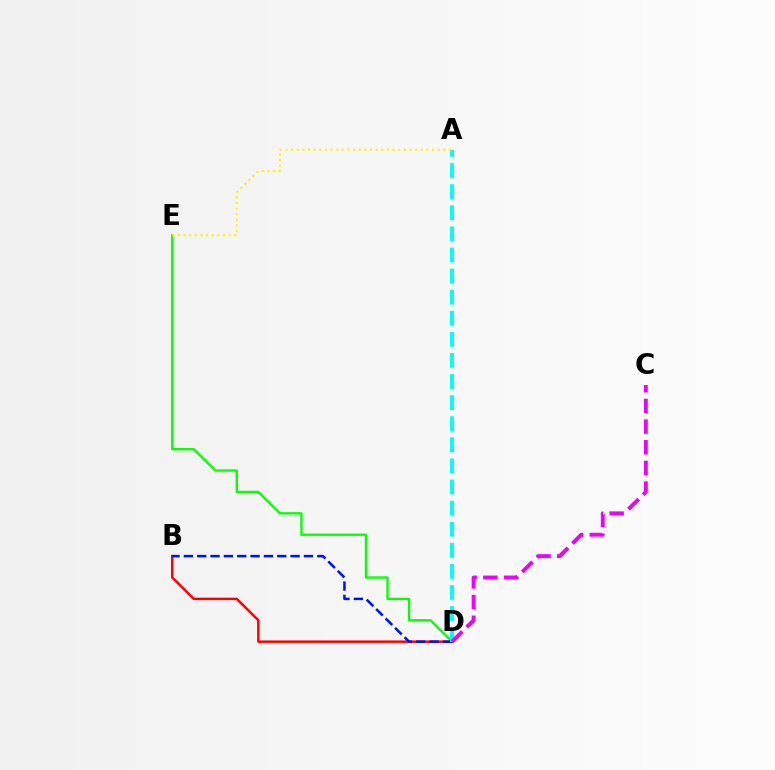{('D', 'E'): [{'color': '#08ff00', 'line_style': 'solid', 'thickness': 1.68}], ('B', 'D'): [{'color': '#ff0000', 'line_style': 'solid', 'thickness': 1.78}, {'color': '#0010ff', 'line_style': 'dashed', 'thickness': 1.81}], ('A', 'D'): [{'color': '#00fff6', 'line_style': 'dashed', 'thickness': 2.87}], ('C', 'D'): [{'color': '#ee00ff', 'line_style': 'dashed', 'thickness': 2.81}], ('A', 'E'): [{'color': '#fcf500', 'line_style': 'dotted', 'thickness': 1.53}]}